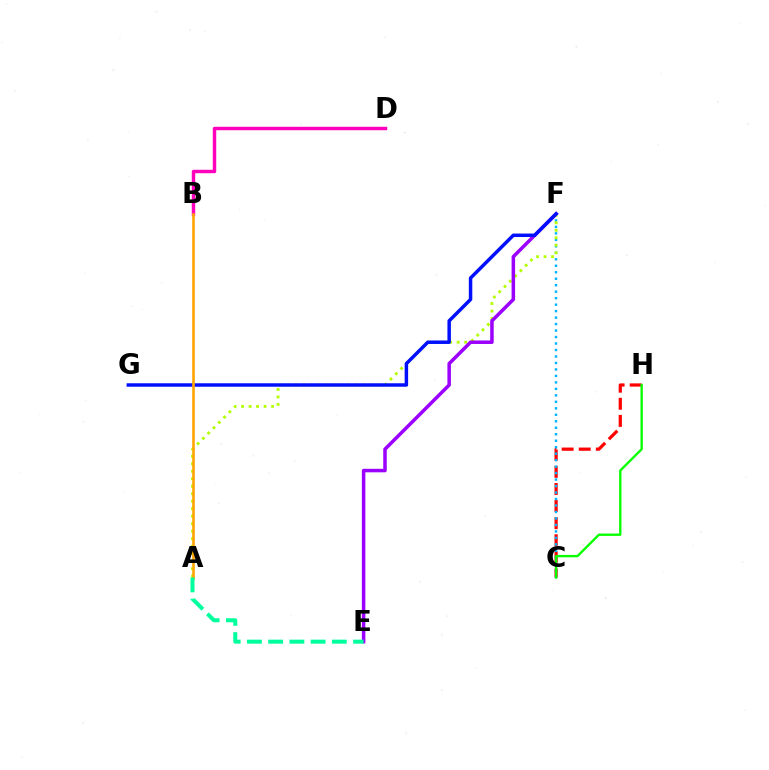{('C', 'H'): [{'color': '#ff0000', 'line_style': 'dashed', 'thickness': 2.32}, {'color': '#08ff00', 'line_style': 'solid', 'thickness': 1.7}], ('C', 'F'): [{'color': '#00b5ff', 'line_style': 'dotted', 'thickness': 1.76}], ('B', 'D'): [{'color': '#ff00bd', 'line_style': 'solid', 'thickness': 2.47}], ('A', 'F'): [{'color': '#b3ff00', 'line_style': 'dotted', 'thickness': 2.04}], ('E', 'F'): [{'color': '#9b00ff', 'line_style': 'solid', 'thickness': 2.53}], ('F', 'G'): [{'color': '#0010ff', 'line_style': 'solid', 'thickness': 2.5}], ('A', 'B'): [{'color': '#ffa500', 'line_style': 'solid', 'thickness': 1.89}], ('A', 'E'): [{'color': '#00ff9d', 'line_style': 'dashed', 'thickness': 2.88}]}